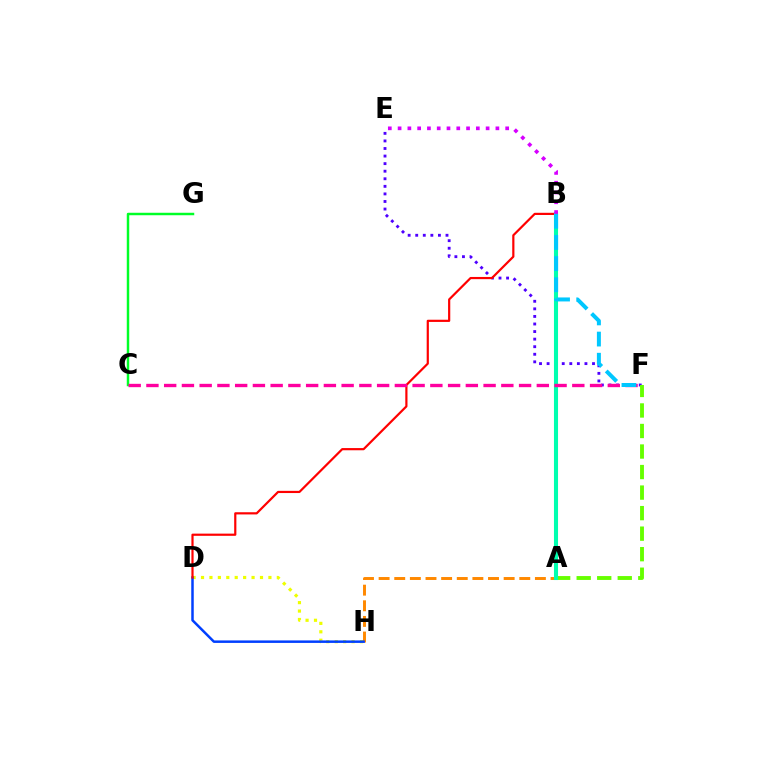{('D', 'H'): [{'color': '#eeff00', 'line_style': 'dotted', 'thickness': 2.29}, {'color': '#003fff', 'line_style': 'solid', 'thickness': 1.8}], ('E', 'F'): [{'color': '#4f00ff', 'line_style': 'dotted', 'thickness': 2.06}], ('A', 'H'): [{'color': '#ff8800', 'line_style': 'dashed', 'thickness': 2.12}], ('C', 'G'): [{'color': '#00ff27', 'line_style': 'solid', 'thickness': 1.78}], ('B', 'D'): [{'color': '#ff0000', 'line_style': 'solid', 'thickness': 1.58}], ('A', 'F'): [{'color': '#66ff00', 'line_style': 'dashed', 'thickness': 2.79}], ('A', 'B'): [{'color': '#00ffaf', 'line_style': 'solid', 'thickness': 2.93}], ('C', 'F'): [{'color': '#ff00a0', 'line_style': 'dashed', 'thickness': 2.41}], ('B', 'F'): [{'color': '#00c7ff', 'line_style': 'dashed', 'thickness': 2.87}], ('B', 'E'): [{'color': '#d600ff', 'line_style': 'dotted', 'thickness': 2.66}]}